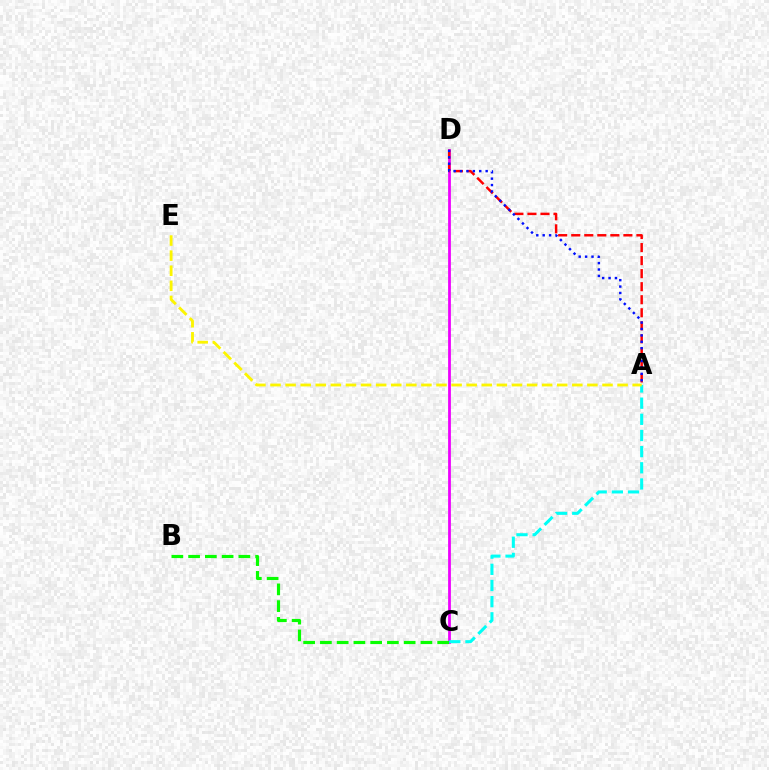{('C', 'D'): [{'color': '#ee00ff', 'line_style': 'solid', 'thickness': 1.99}], ('A', 'D'): [{'color': '#ff0000', 'line_style': 'dashed', 'thickness': 1.77}, {'color': '#0010ff', 'line_style': 'dotted', 'thickness': 1.74}], ('A', 'C'): [{'color': '#00fff6', 'line_style': 'dashed', 'thickness': 2.2}], ('A', 'E'): [{'color': '#fcf500', 'line_style': 'dashed', 'thickness': 2.05}], ('B', 'C'): [{'color': '#08ff00', 'line_style': 'dashed', 'thickness': 2.28}]}